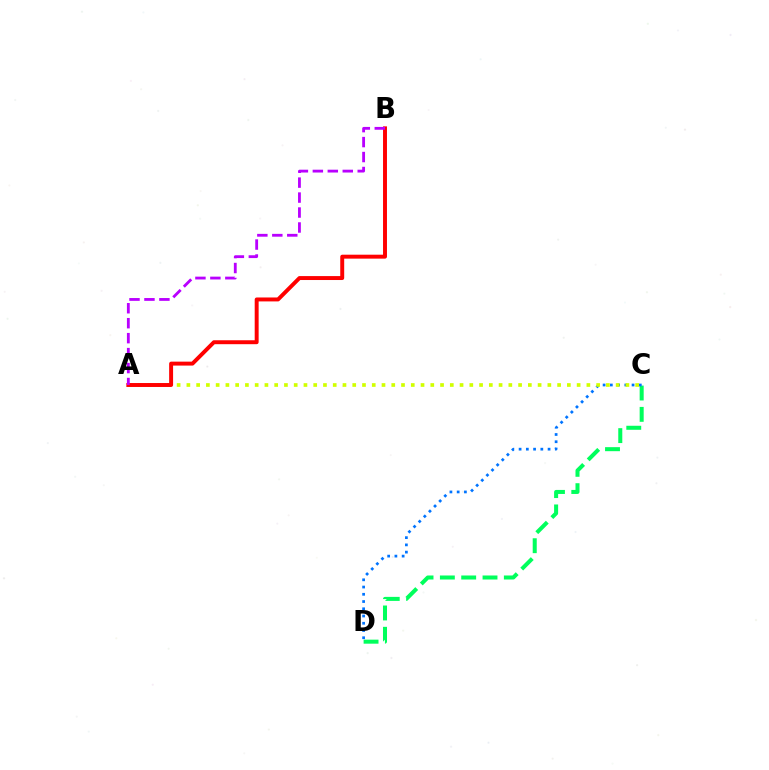{('C', 'D'): [{'color': '#00ff5c', 'line_style': 'dashed', 'thickness': 2.9}, {'color': '#0074ff', 'line_style': 'dotted', 'thickness': 1.97}], ('A', 'C'): [{'color': '#d1ff00', 'line_style': 'dotted', 'thickness': 2.65}], ('A', 'B'): [{'color': '#ff0000', 'line_style': 'solid', 'thickness': 2.84}, {'color': '#b900ff', 'line_style': 'dashed', 'thickness': 2.03}]}